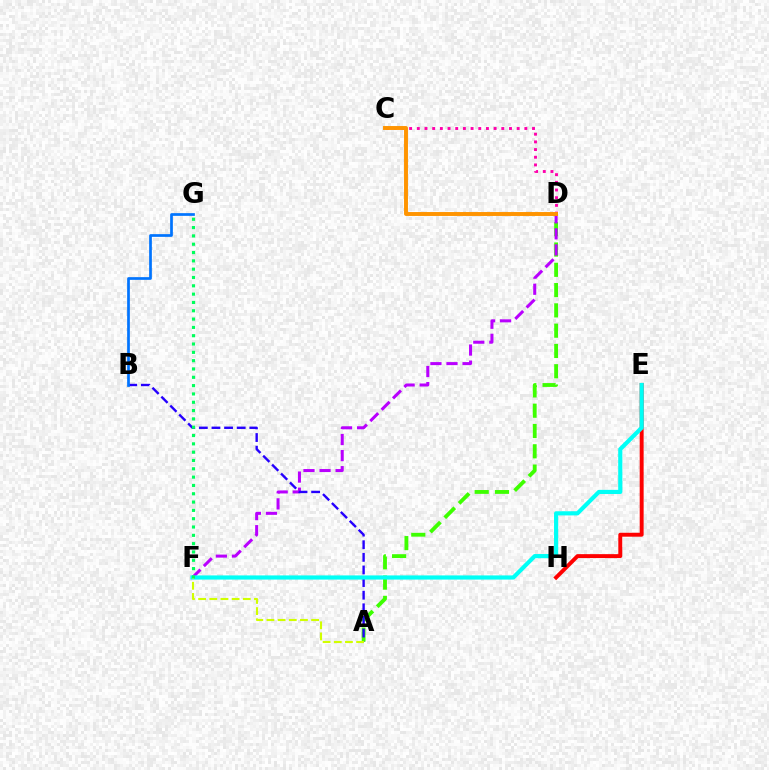{('C', 'D'): [{'color': '#ff00ac', 'line_style': 'dotted', 'thickness': 2.09}, {'color': '#ff9400', 'line_style': 'solid', 'thickness': 2.83}], ('A', 'D'): [{'color': '#3dff00', 'line_style': 'dashed', 'thickness': 2.76}], ('D', 'F'): [{'color': '#b900ff', 'line_style': 'dashed', 'thickness': 2.18}], ('A', 'B'): [{'color': '#2500ff', 'line_style': 'dashed', 'thickness': 1.71}], ('E', 'H'): [{'color': '#ff0000', 'line_style': 'solid', 'thickness': 2.83}], ('E', 'F'): [{'color': '#00fff6', 'line_style': 'solid', 'thickness': 2.99}], ('F', 'G'): [{'color': '#00ff5c', 'line_style': 'dotted', 'thickness': 2.26}], ('A', 'F'): [{'color': '#d1ff00', 'line_style': 'dashed', 'thickness': 1.52}], ('B', 'G'): [{'color': '#0074ff', 'line_style': 'solid', 'thickness': 1.95}]}